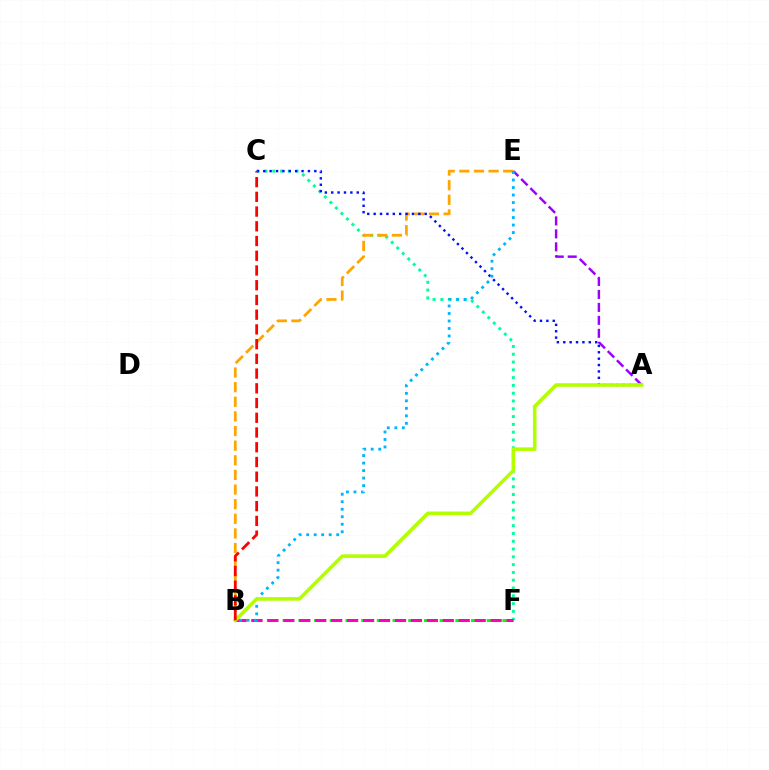{('C', 'F'): [{'color': '#00ff9d', 'line_style': 'dotted', 'thickness': 2.12}], ('B', 'E'): [{'color': '#ffa500', 'line_style': 'dashed', 'thickness': 1.99}, {'color': '#00b5ff', 'line_style': 'dotted', 'thickness': 2.04}], ('B', 'F'): [{'color': '#08ff00', 'line_style': 'dashed', 'thickness': 2.13}, {'color': '#ff00bd', 'line_style': 'dashed', 'thickness': 2.17}], ('A', 'C'): [{'color': '#0010ff', 'line_style': 'dotted', 'thickness': 1.73}], ('A', 'E'): [{'color': '#9b00ff', 'line_style': 'dashed', 'thickness': 1.76}], ('A', 'B'): [{'color': '#b3ff00', 'line_style': 'solid', 'thickness': 2.58}], ('B', 'C'): [{'color': '#ff0000', 'line_style': 'dashed', 'thickness': 2.0}]}